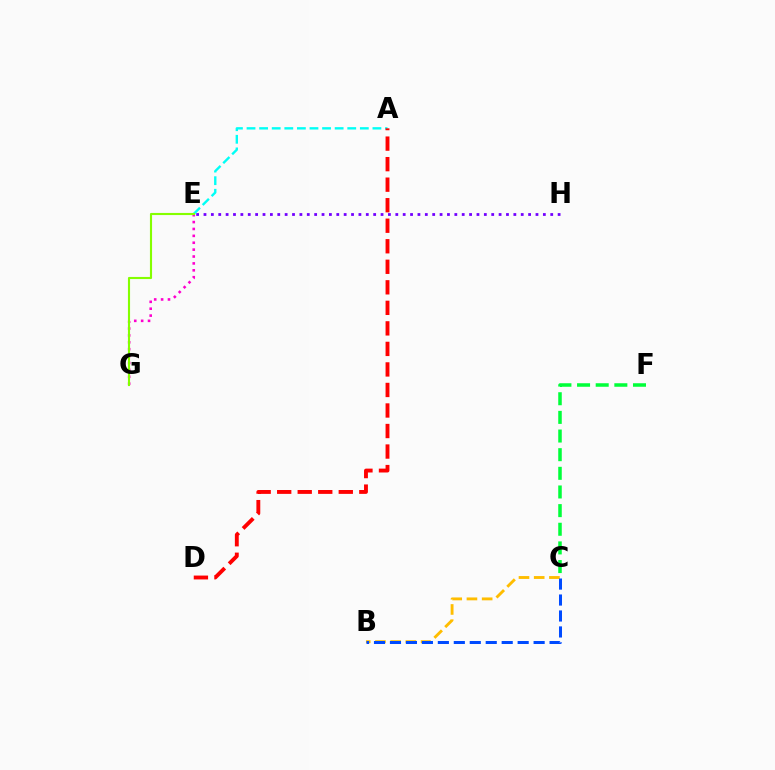{('E', 'G'): [{'color': '#ff00cf', 'line_style': 'dotted', 'thickness': 1.87}, {'color': '#84ff00', 'line_style': 'solid', 'thickness': 1.53}], ('E', 'H'): [{'color': '#7200ff', 'line_style': 'dotted', 'thickness': 2.0}], ('A', 'E'): [{'color': '#00fff6', 'line_style': 'dashed', 'thickness': 1.71}], ('B', 'C'): [{'color': '#ffbd00', 'line_style': 'dashed', 'thickness': 2.07}, {'color': '#004bff', 'line_style': 'dashed', 'thickness': 2.17}], ('A', 'D'): [{'color': '#ff0000', 'line_style': 'dashed', 'thickness': 2.79}], ('C', 'F'): [{'color': '#00ff39', 'line_style': 'dashed', 'thickness': 2.53}]}